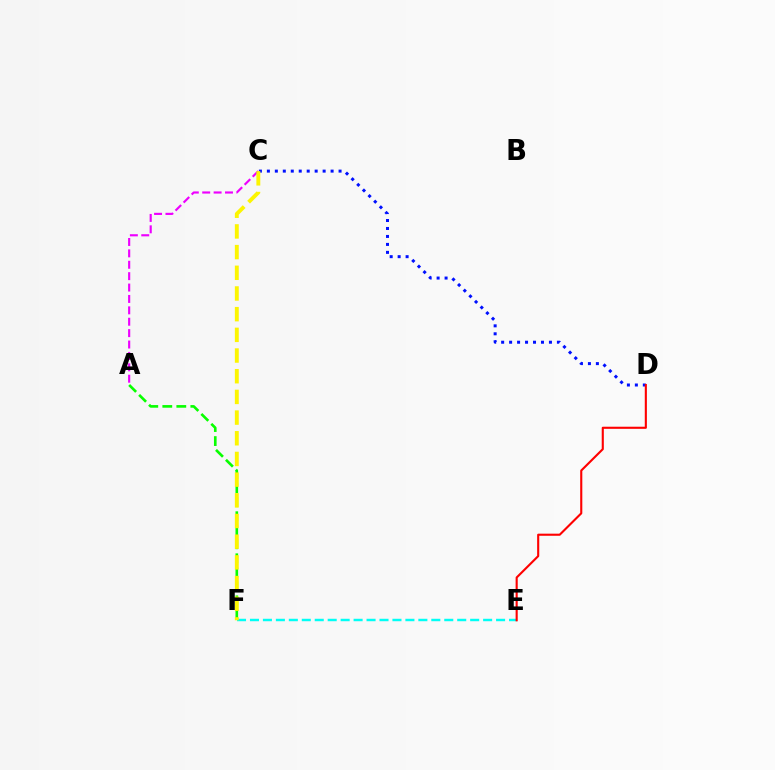{('A', 'C'): [{'color': '#ee00ff', 'line_style': 'dashed', 'thickness': 1.55}], ('E', 'F'): [{'color': '#00fff6', 'line_style': 'dashed', 'thickness': 1.76}], ('C', 'D'): [{'color': '#0010ff', 'line_style': 'dotted', 'thickness': 2.16}], ('A', 'F'): [{'color': '#08ff00', 'line_style': 'dashed', 'thickness': 1.9}], ('C', 'F'): [{'color': '#fcf500', 'line_style': 'dashed', 'thickness': 2.81}], ('D', 'E'): [{'color': '#ff0000', 'line_style': 'solid', 'thickness': 1.52}]}